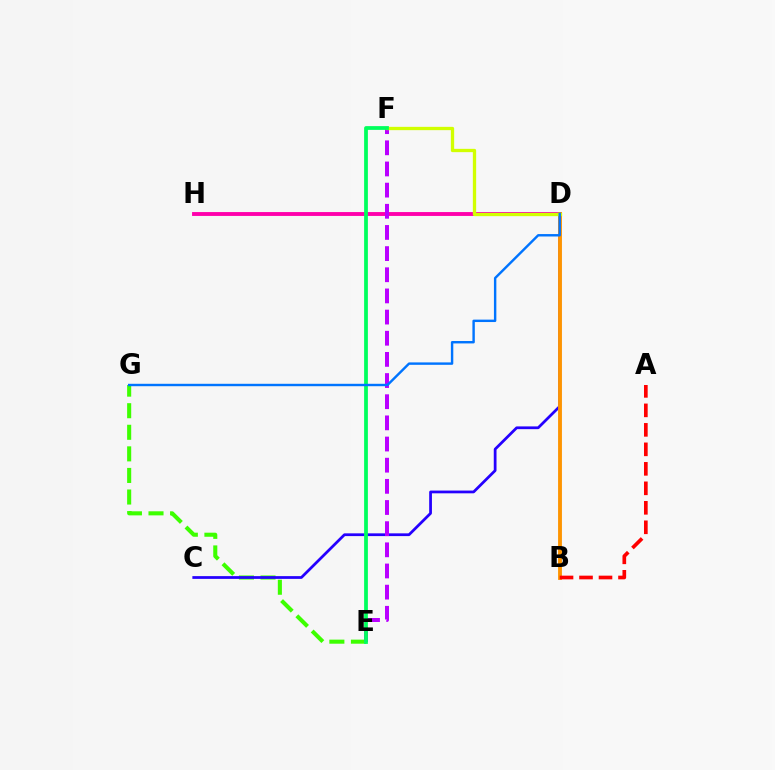{('B', 'D'): [{'color': '#00fff6', 'line_style': 'dashed', 'thickness': 1.68}, {'color': '#ff9400', 'line_style': 'solid', 'thickness': 2.78}], ('E', 'G'): [{'color': '#3dff00', 'line_style': 'dashed', 'thickness': 2.93}], ('C', 'D'): [{'color': '#2500ff', 'line_style': 'solid', 'thickness': 1.98}], ('D', 'H'): [{'color': '#ff00ac', 'line_style': 'solid', 'thickness': 2.79}], ('E', 'F'): [{'color': '#b900ff', 'line_style': 'dashed', 'thickness': 2.87}, {'color': '#00ff5c', 'line_style': 'solid', 'thickness': 2.71}], ('A', 'B'): [{'color': '#ff0000', 'line_style': 'dashed', 'thickness': 2.65}], ('D', 'F'): [{'color': '#d1ff00', 'line_style': 'solid', 'thickness': 2.38}], ('D', 'G'): [{'color': '#0074ff', 'line_style': 'solid', 'thickness': 1.74}]}